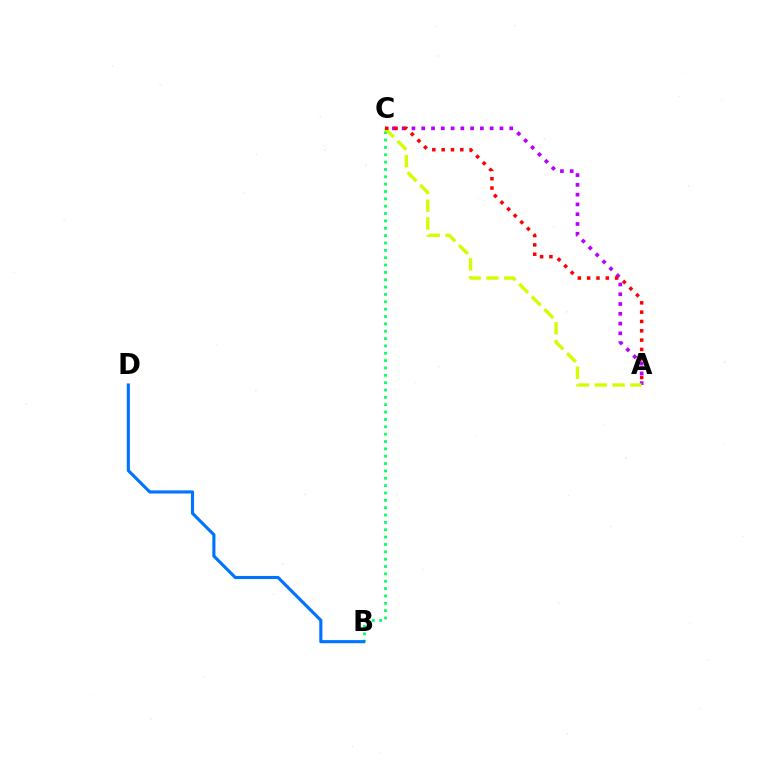{('A', 'C'): [{'color': '#b900ff', 'line_style': 'dotted', 'thickness': 2.66}, {'color': '#d1ff00', 'line_style': 'dashed', 'thickness': 2.42}, {'color': '#ff0000', 'line_style': 'dotted', 'thickness': 2.53}], ('B', 'C'): [{'color': '#00ff5c', 'line_style': 'dotted', 'thickness': 2.0}], ('B', 'D'): [{'color': '#0074ff', 'line_style': 'solid', 'thickness': 2.25}]}